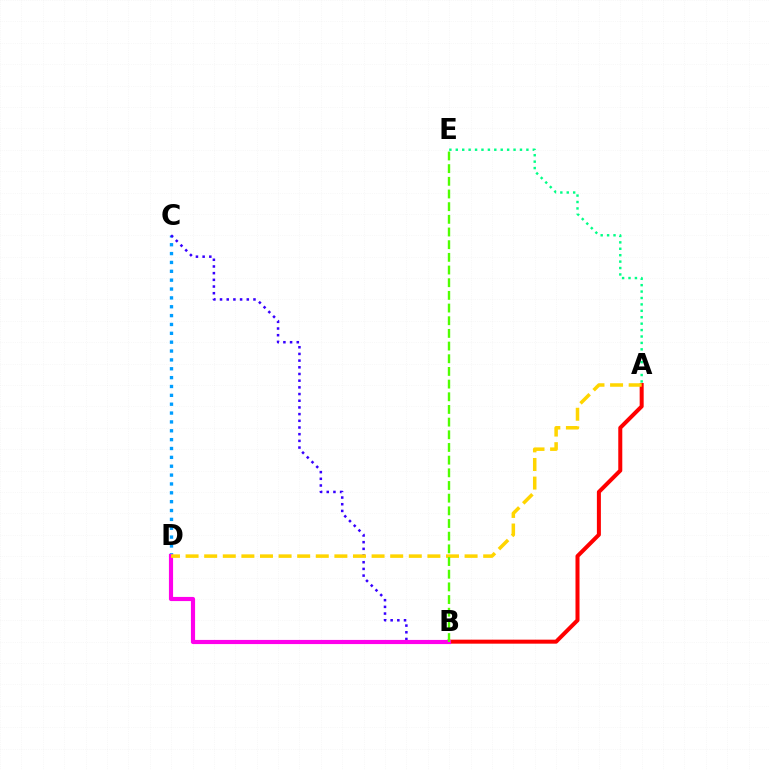{('A', 'B'): [{'color': '#ff0000', 'line_style': 'solid', 'thickness': 2.89}], ('C', 'D'): [{'color': '#009eff', 'line_style': 'dotted', 'thickness': 2.41}], ('B', 'C'): [{'color': '#3700ff', 'line_style': 'dotted', 'thickness': 1.82}], ('B', 'D'): [{'color': '#ff00ed', 'line_style': 'solid', 'thickness': 2.99}], ('A', 'D'): [{'color': '#ffd500', 'line_style': 'dashed', 'thickness': 2.53}], ('B', 'E'): [{'color': '#4fff00', 'line_style': 'dashed', 'thickness': 1.72}], ('A', 'E'): [{'color': '#00ff86', 'line_style': 'dotted', 'thickness': 1.74}]}